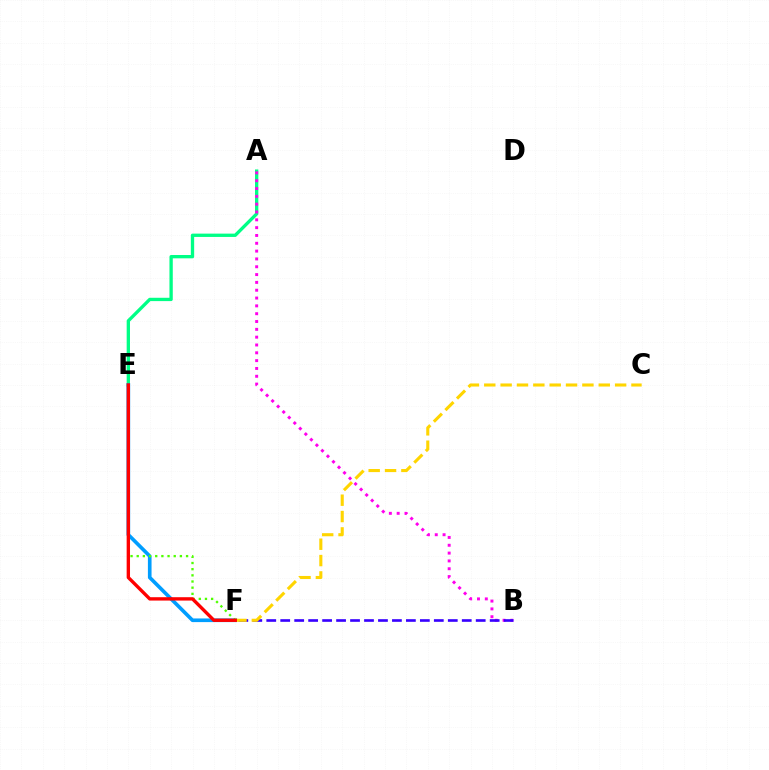{('A', 'E'): [{'color': '#00ff86', 'line_style': 'solid', 'thickness': 2.39}], ('E', 'F'): [{'color': '#009eff', 'line_style': 'solid', 'thickness': 2.63}, {'color': '#4fff00', 'line_style': 'dotted', 'thickness': 1.68}, {'color': '#ff0000', 'line_style': 'solid', 'thickness': 2.42}], ('A', 'B'): [{'color': '#ff00ed', 'line_style': 'dotted', 'thickness': 2.13}], ('B', 'F'): [{'color': '#3700ff', 'line_style': 'dashed', 'thickness': 1.9}], ('C', 'F'): [{'color': '#ffd500', 'line_style': 'dashed', 'thickness': 2.22}]}